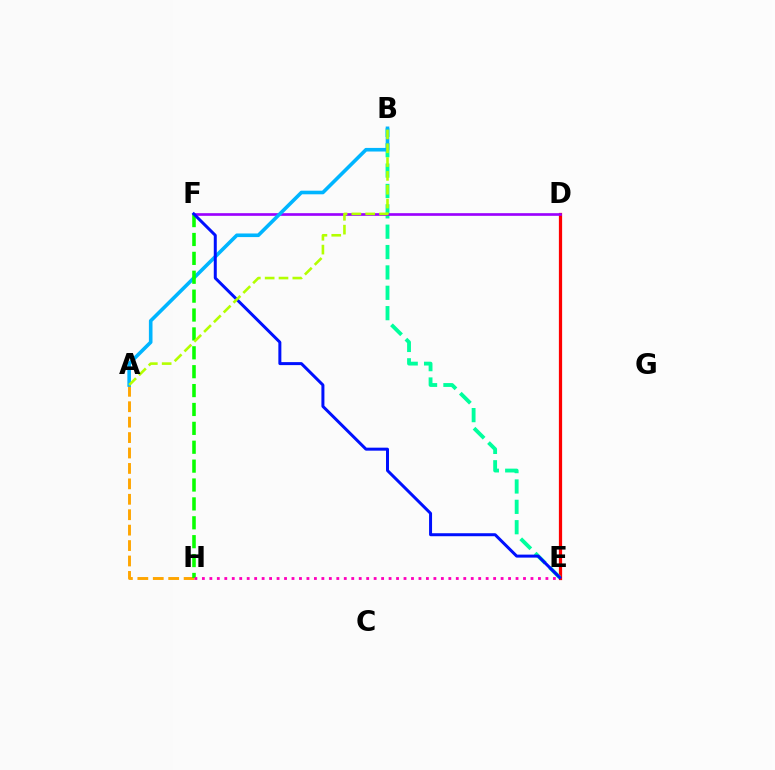{('D', 'E'): [{'color': '#ff0000', 'line_style': 'solid', 'thickness': 2.33}], ('B', 'E'): [{'color': '#00ff9d', 'line_style': 'dashed', 'thickness': 2.77}], ('A', 'H'): [{'color': '#ffa500', 'line_style': 'dashed', 'thickness': 2.1}], ('D', 'F'): [{'color': '#9b00ff', 'line_style': 'solid', 'thickness': 1.92}], ('A', 'B'): [{'color': '#00b5ff', 'line_style': 'solid', 'thickness': 2.6}, {'color': '#b3ff00', 'line_style': 'dashed', 'thickness': 1.88}], ('F', 'H'): [{'color': '#08ff00', 'line_style': 'dashed', 'thickness': 2.57}], ('E', 'F'): [{'color': '#0010ff', 'line_style': 'solid', 'thickness': 2.16}], ('E', 'H'): [{'color': '#ff00bd', 'line_style': 'dotted', 'thickness': 2.03}]}